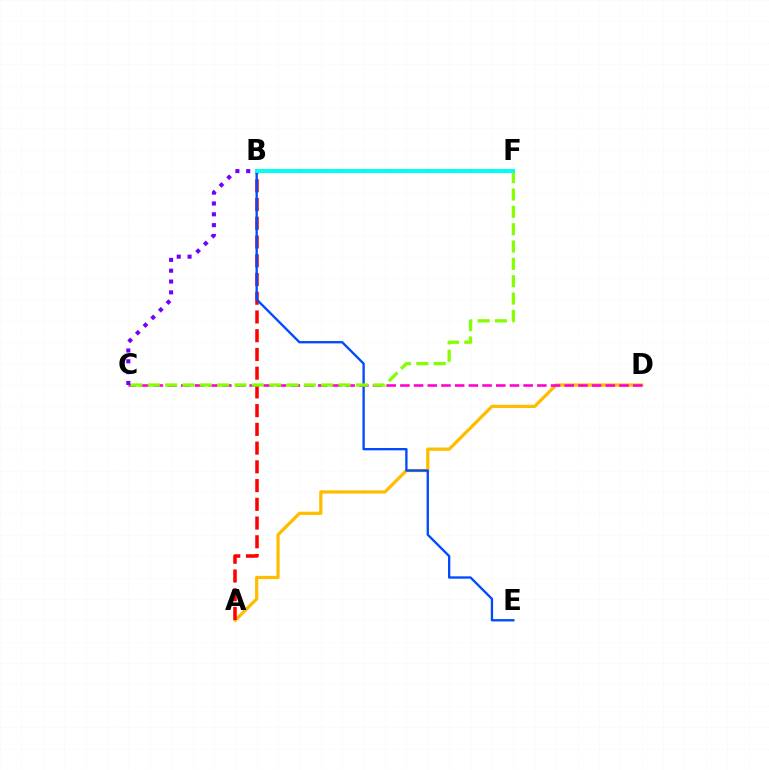{('B', 'F'): [{'color': '#00ff39', 'line_style': 'solid', 'thickness': 2.69}, {'color': '#00fff6', 'line_style': 'solid', 'thickness': 2.84}], ('A', 'D'): [{'color': '#ffbd00', 'line_style': 'solid', 'thickness': 2.34}], ('A', 'B'): [{'color': '#ff0000', 'line_style': 'dashed', 'thickness': 2.55}], ('B', 'E'): [{'color': '#004bff', 'line_style': 'solid', 'thickness': 1.68}], ('C', 'D'): [{'color': '#ff00cf', 'line_style': 'dashed', 'thickness': 1.86}], ('C', 'F'): [{'color': '#84ff00', 'line_style': 'dashed', 'thickness': 2.36}], ('B', 'C'): [{'color': '#7200ff', 'line_style': 'dotted', 'thickness': 2.94}]}